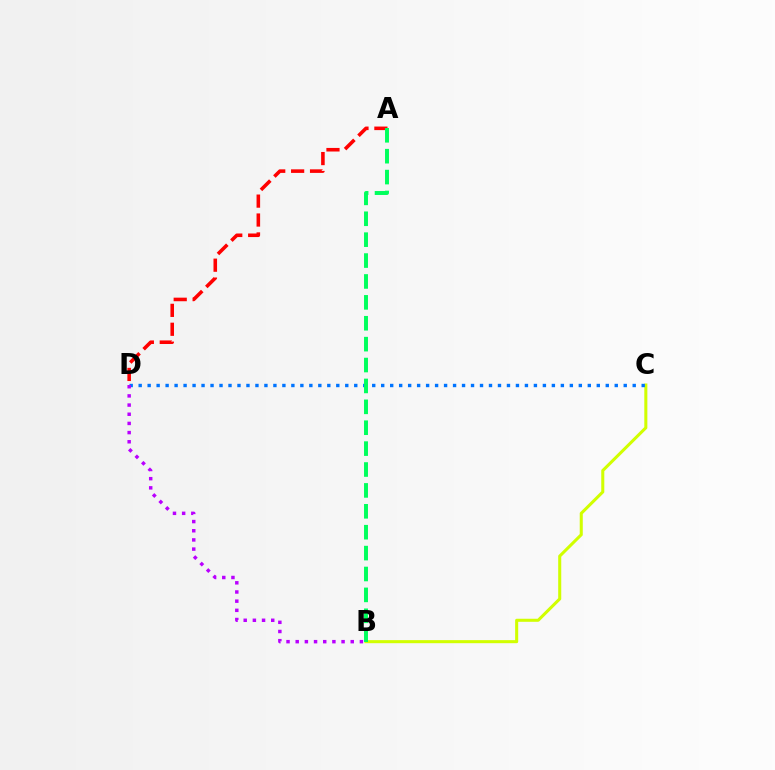{('B', 'C'): [{'color': '#d1ff00', 'line_style': 'solid', 'thickness': 2.19}], ('C', 'D'): [{'color': '#0074ff', 'line_style': 'dotted', 'thickness': 2.44}], ('A', 'D'): [{'color': '#ff0000', 'line_style': 'dashed', 'thickness': 2.57}], ('A', 'B'): [{'color': '#00ff5c', 'line_style': 'dashed', 'thickness': 2.84}], ('B', 'D'): [{'color': '#b900ff', 'line_style': 'dotted', 'thickness': 2.49}]}